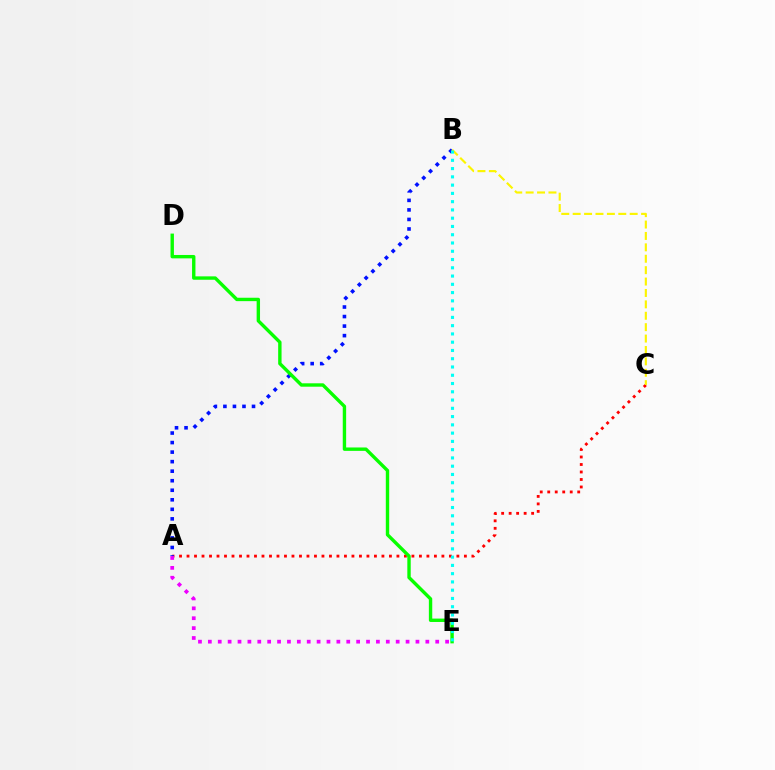{('A', 'C'): [{'color': '#ff0000', 'line_style': 'dotted', 'thickness': 2.04}], ('A', 'B'): [{'color': '#0010ff', 'line_style': 'dotted', 'thickness': 2.59}], ('B', 'C'): [{'color': '#fcf500', 'line_style': 'dashed', 'thickness': 1.55}], ('A', 'E'): [{'color': '#ee00ff', 'line_style': 'dotted', 'thickness': 2.69}], ('D', 'E'): [{'color': '#08ff00', 'line_style': 'solid', 'thickness': 2.44}], ('B', 'E'): [{'color': '#00fff6', 'line_style': 'dotted', 'thickness': 2.25}]}